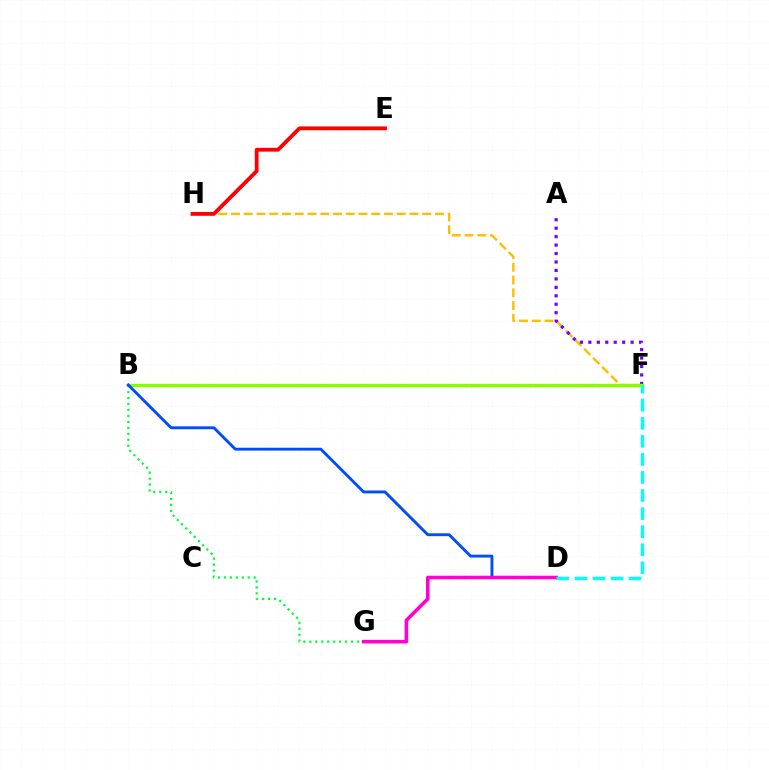{('F', 'H'): [{'color': '#ffbd00', 'line_style': 'dashed', 'thickness': 1.73}], ('B', 'G'): [{'color': '#00ff39', 'line_style': 'dotted', 'thickness': 1.62}], ('A', 'F'): [{'color': '#7200ff', 'line_style': 'dotted', 'thickness': 2.3}], ('B', 'F'): [{'color': '#84ff00', 'line_style': 'solid', 'thickness': 2.36}], ('B', 'D'): [{'color': '#004bff', 'line_style': 'solid', 'thickness': 2.07}], ('E', 'H'): [{'color': '#ff0000', 'line_style': 'solid', 'thickness': 2.75}], ('D', 'G'): [{'color': '#ff00cf', 'line_style': 'solid', 'thickness': 2.57}], ('D', 'F'): [{'color': '#00fff6', 'line_style': 'dashed', 'thickness': 2.45}]}